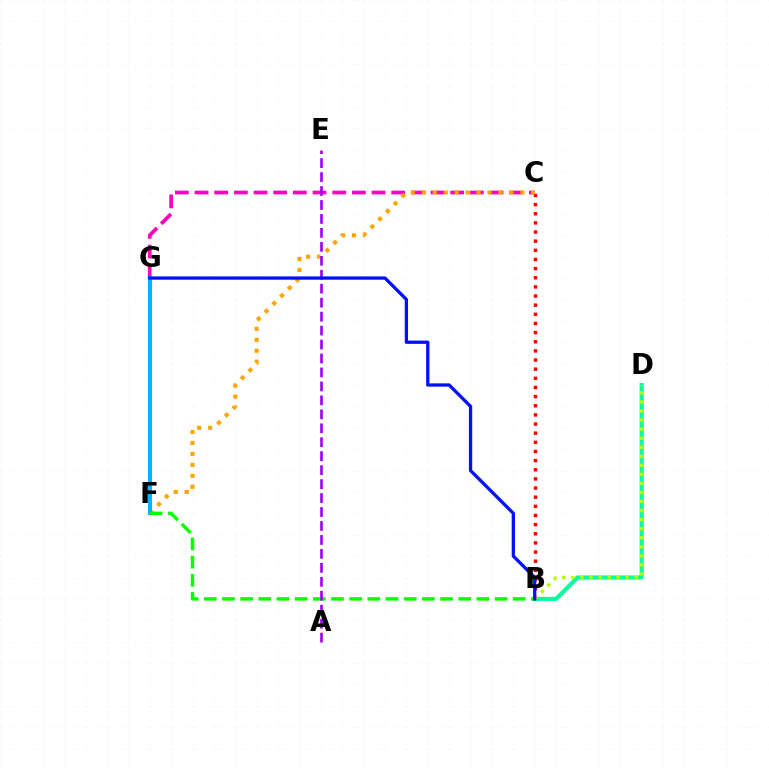{('B', 'D'): [{'color': '#00ff9d', 'line_style': 'solid', 'thickness': 2.95}, {'color': '#b3ff00', 'line_style': 'dotted', 'thickness': 2.46}], ('B', 'C'): [{'color': '#ff0000', 'line_style': 'dotted', 'thickness': 2.48}], ('C', 'G'): [{'color': '#ff00bd', 'line_style': 'dashed', 'thickness': 2.67}], ('C', 'F'): [{'color': '#ffa500', 'line_style': 'dotted', 'thickness': 2.97}], ('F', 'G'): [{'color': '#00b5ff', 'line_style': 'solid', 'thickness': 2.89}], ('B', 'F'): [{'color': '#08ff00', 'line_style': 'dashed', 'thickness': 2.47}], ('A', 'E'): [{'color': '#9b00ff', 'line_style': 'dashed', 'thickness': 1.9}], ('B', 'G'): [{'color': '#0010ff', 'line_style': 'solid', 'thickness': 2.36}]}